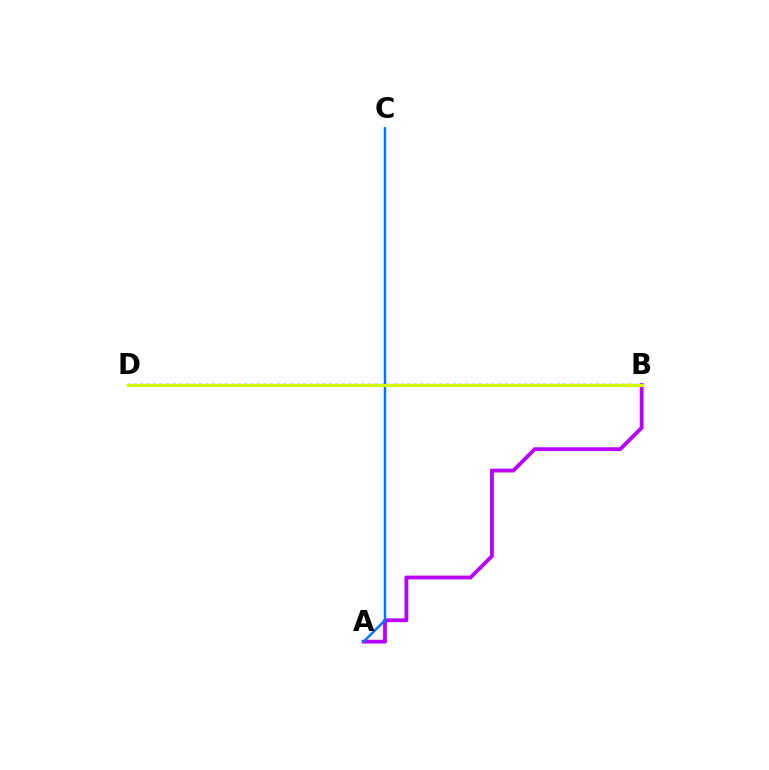{('A', 'B'): [{'color': '#b900ff', 'line_style': 'solid', 'thickness': 2.74}], ('B', 'D'): [{'color': '#ff0000', 'line_style': 'dotted', 'thickness': 1.77}, {'color': '#00ff5c', 'line_style': 'dotted', 'thickness': 1.77}, {'color': '#d1ff00', 'line_style': 'solid', 'thickness': 2.18}], ('A', 'C'): [{'color': '#0074ff', 'line_style': 'solid', 'thickness': 1.75}]}